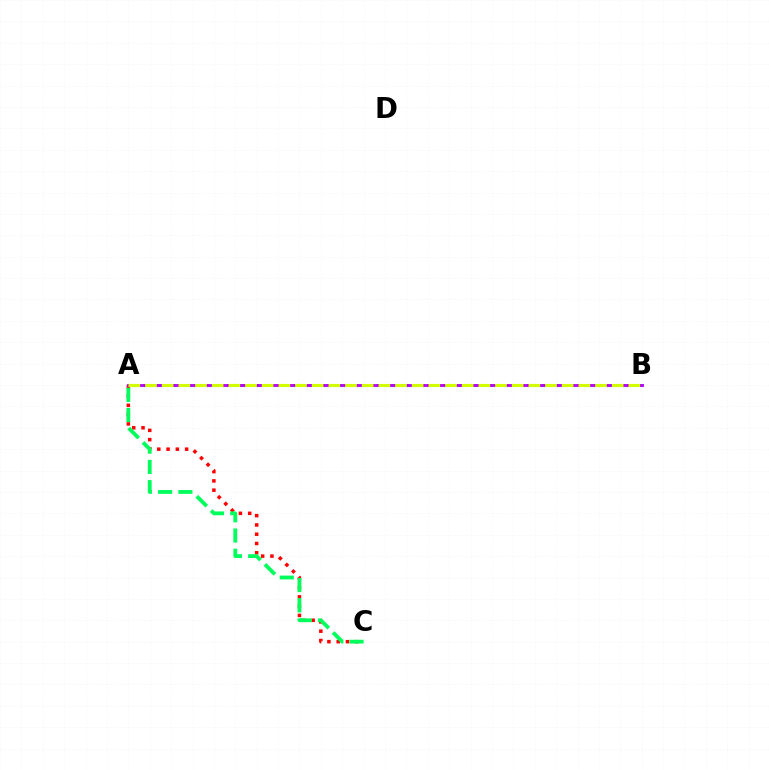{('A', 'C'): [{'color': '#ff0000', 'line_style': 'dotted', 'thickness': 2.52}, {'color': '#00ff5c', 'line_style': 'dashed', 'thickness': 2.75}], ('A', 'B'): [{'color': '#0074ff', 'line_style': 'dotted', 'thickness': 2.04}, {'color': '#b900ff', 'line_style': 'solid', 'thickness': 2.06}, {'color': '#d1ff00', 'line_style': 'dashed', 'thickness': 2.26}]}